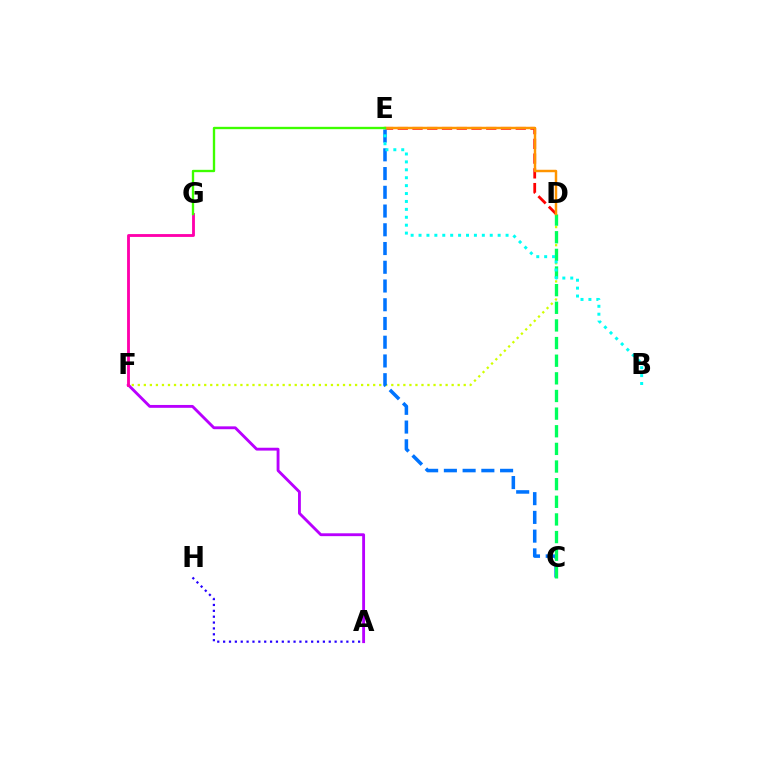{('D', 'E'): [{'color': '#ff0000', 'line_style': 'dashed', 'thickness': 2.0}, {'color': '#ff9400', 'line_style': 'solid', 'thickness': 1.77}], ('A', 'F'): [{'color': '#b900ff', 'line_style': 'solid', 'thickness': 2.06}], ('D', 'F'): [{'color': '#d1ff00', 'line_style': 'dotted', 'thickness': 1.64}], ('C', 'E'): [{'color': '#0074ff', 'line_style': 'dashed', 'thickness': 2.55}], ('C', 'D'): [{'color': '#00ff5c', 'line_style': 'dashed', 'thickness': 2.4}], ('B', 'E'): [{'color': '#00fff6', 'line_style': 'dotted', 'thickness': 2.15}], ('F', 'G'): [{'color': '#ff00ac', 'line_style': 'solid', 'thickness': 2.05}], ('A', 'H'): [{'color': '#2500ff', 'line_style': 'dotted', 'thickness': 1.59}], ('E', 'G'): [{'color': '#3dff00', 'line_style': 'solid', 'thickness': 1.69}]}